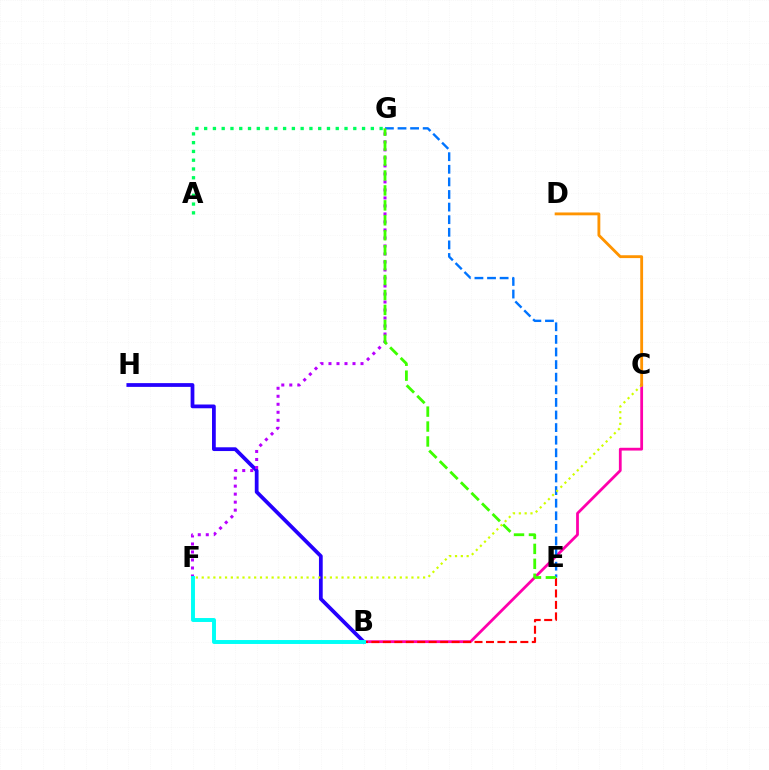{('B', 'H'): [{'color': '#2500ff', 'line_style': 'solid', 'thickness': 2.71}], ('B', 'C'): [{'color': '#ff00ac', 'line_style': 'solid', 'thickness': 2.0}], ('F', 'G'): [{'color': '#b900ff', 'line_style': 'dotted', 'thickness': 2.18}], ('B', 'E'): [{'color': '#ff0000', 'line_style': 'dashed', 'thickness': 1.56}], ('B', 'F'): [{'color': '#00fff6', 'line_style': 'solid', 'thickness': 2.84}], ('E', 'G'): [{'color': '#0074ff', 'line_style': 'dashed', 'thickness': 1.71}, {'color': '#3dff00', 'line_style': 'dashed', 'thickness': 2.03}], ('C', 'F'): [{'color': '#d1ff00', 'line_style': 'dotted', 'thickness': 1.58}], ('C', 'D'): [{'color': '#ff9400', 'line_style': 'solid', 'thickness': 2.05}], ('A', 'G'): [{'color': '#00ff5c', 'line_style': 'dotted', 'thickness': 2.38}]}